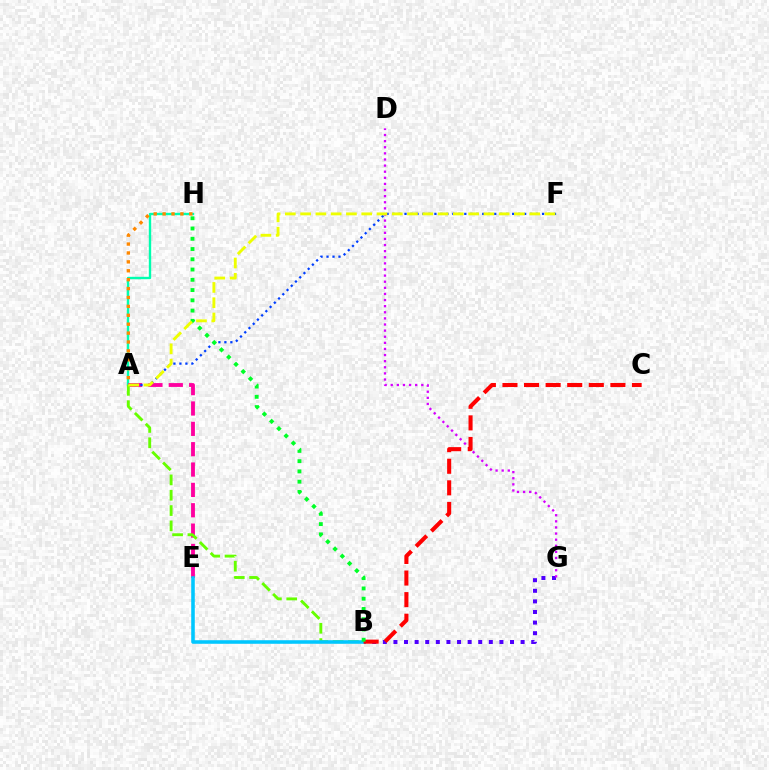{('A', 'H'): [{'color': '#00ffaf', 'line_style': 'solid', 'thickness': 1.71}, {'color': '#ff8800', 'line_style': 'dotted', 'thickness': 2.42}], ('B', 'G'): [{'color': '#4f00ff', 'line_style': 'dotted', 'thickness': 2.88}], ('D', 'G'): [{'color': '#d600ff', 'line_style': 'dotted', 'thickness': 1.66}], ('A', 'E'): [{'color': '#ff00a0', 'line_style': 'dashed', 'thickness': 2.76}], ('A', 'F'): [{'color': '#003fff', 'line_style': 'dotted', 'thickness': 1.63}, {'color': '#eeff00', 'line_style': 'dashed', 'thickness': 2.07}], ('A', 'B'): [{'color': '#66ff00', 'line_style': 'dashed', 'thickness': 2.08}], ('B', 'E'): [{'color': '#00c7ff', 'line_style': 'solid', 'thickness': 2.56}], ('B', 'C'): [{'color': '#ff0000', 'line_style': 'dashed', 'thickness': 2.93}], ('B', 'H'): [{'color': '#00ff27', 'line_style': 'dotted', 'thickness': 2.79}]}